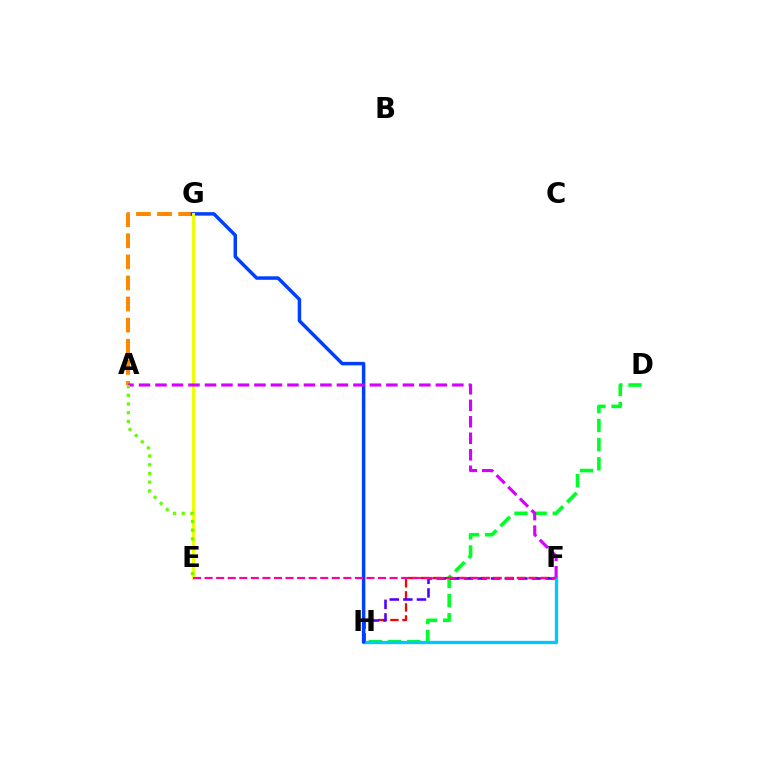{('D', 'H'): [{'color': '#00ff27', 'line_style': 'dashed', 'thickness': 2.6}], ('F', 'H'): [{'color': '#ff0000', 'line_style': 'dashed', 'thickness': 1.64}, {'color': '#4f00ff', 'line_style': 'dashed', 'thickness': 1.85}, {'color': '#00c7ff', 'line_style': 'solid', 'thickness': 2.38}], ('A', 'G'): [{'color': '#ff8800', 'line_style': 'dashed', 'thickness': 2.87}], ('E', 'G'): [{'color': '#00ffaf', 'line_style': 'dotted', 'thickness': 1.83}, {'color': '#eeff00', 'line_style': 'solid', 'thickness': 2.13}], ('G', 'H'): [{'color': '#003fff', 'line_style': 'solid', 'thickness': 2.5}], ('A', 'F'): [{'color': '#d600ff', 'line_style': 'dashed', 'thickness': 2.24}], ('A', 'E'): [{'color': '#66ff00', 'line_style': 'dotted', 'thickness': 2.36}], ('E', 'F'): [{'color': '#ff00a0', 'line_style': 'dashed', 'thickness': 1.57}]}